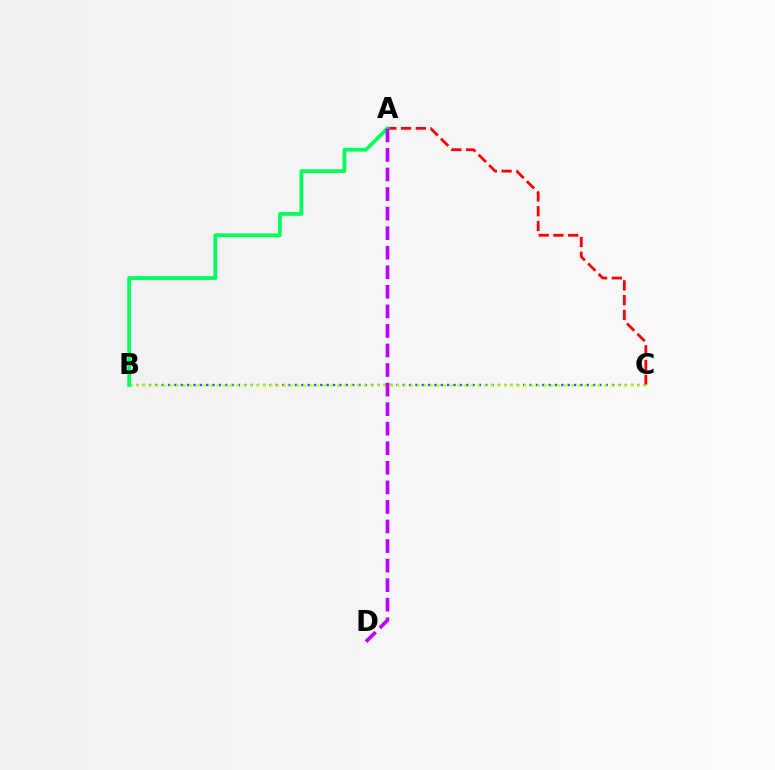{('B', 'C'): [{'color': '#0074ff', 'line_style': 'dotted', 'thickness': 1.72}, {'color': '#d1ff00', 'line_style': 'dotted', 'thickness': 1.82}], ('A', 'C'): [{'color': '#ff0000', 'line_style': 'dashed', 'thickness': 2.01}], ('A', 'B'): [{'color': '#00ff5c', 'line_style': 'solid', 'thickness': 2.73}], ('A', 'D'): [{'color': '#b900ff', 'line_style': 'dashed', 'thickness': 2.66}]}